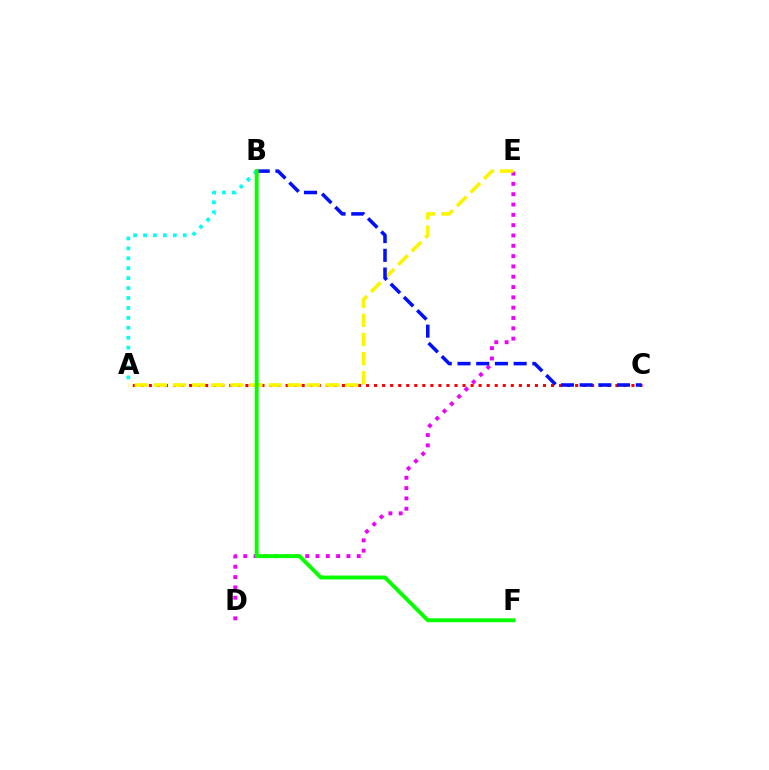{('A', 'C'): [{'color': '#ff0000', 'line_style': 'dotted', 'thickness': 2.19}], ('D', 'E'): [{'color': '#ee00ff', 'line_style': 'dotted', 'thickness': 2.8}], ('A', 'E'): [{'color': '#fcf500', 'line_style': 'dashed', 'thickness': 2.6}], ('B', 'C'): [{'color': '#0010ff', 'line_style': 'dashed', 'thickness': 2.54}], ('A', 'B'): [{'color': '#00fff6', 'line_style': 'dotted', 'thickness': 2.7}], ('B', 'F'): [{'color': '#08ff00', 'line_style': 'solid', 'thickness': 2.81}]}